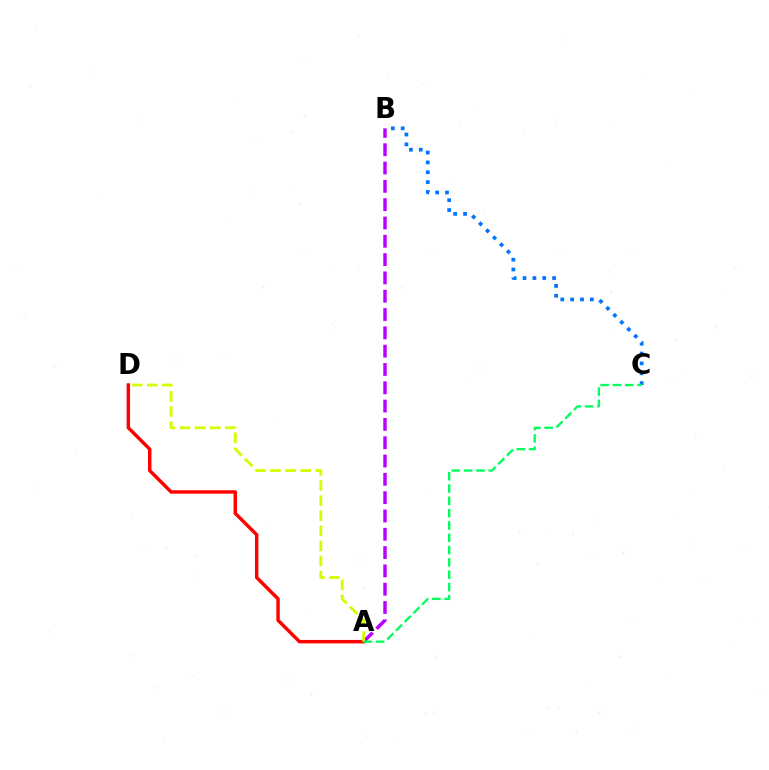{('B', 'C'): [{'color': '#0074ff', 'line_style': 'dotted', 'thickness': 2.68}], ('A', 'B'): [{'color': '#b900ff', 'line_style': 'dashed', 'thickness': 2.49}], ('A', 'D'): [{'color': '#ff0000', 'line_style': 'solid', 'thickness': 2.48}, {'color': '#d1ff00', 'line_style': 'dashed', 'thickness': 2.05}], ('A', 'C'): [{'color': '#00ff5c', 'line_style': 'dashed', 'thickness': 1.67}]}